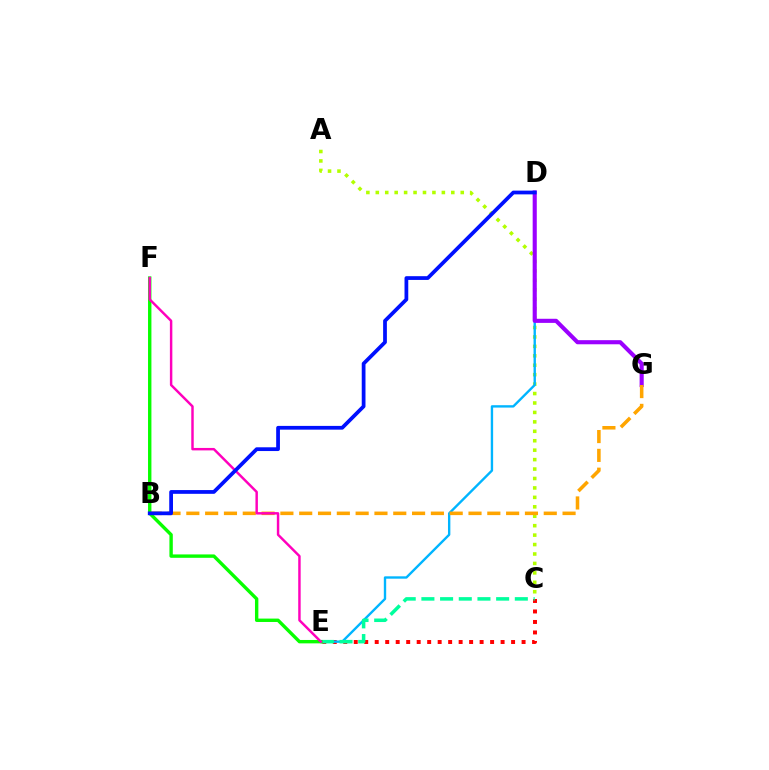{('C', 'E'): [{'color': '#ff0000', 'line_style': 'dotted', 'thickness': 2.85}, {'color': '#00ff9d', 'line_style': 'dashed', 'thickness': 2.54}], ('A', 'C'): [{'color': '#b3ff00', 'line_style': 'dotted', 'thickness': 2.56}], ('D', 'E'): [{'color': '#00b5ff', 'line_style': 'solid', 'thickness': 1.71}], ('D', 'G'): [{'color': '#9b00ff', 'line_style': 'solid', 'thickness': 2.96}], ('B', 'G'): [{'color': '#ffa500', 'line_style': 'dashed', 'thickness': 2.56}], ('E', 'F'): [{'color': '#08ff00', 'line_style': 'solid', 'thickness': 2.44}, {'color': '#ff00bd', 'line_style': 'solid', 'thickness': 1.77}], ('B', 'D'): [{'color': '#0010ff', 'line_style': 'solid', 'thickness': 2.7}]}